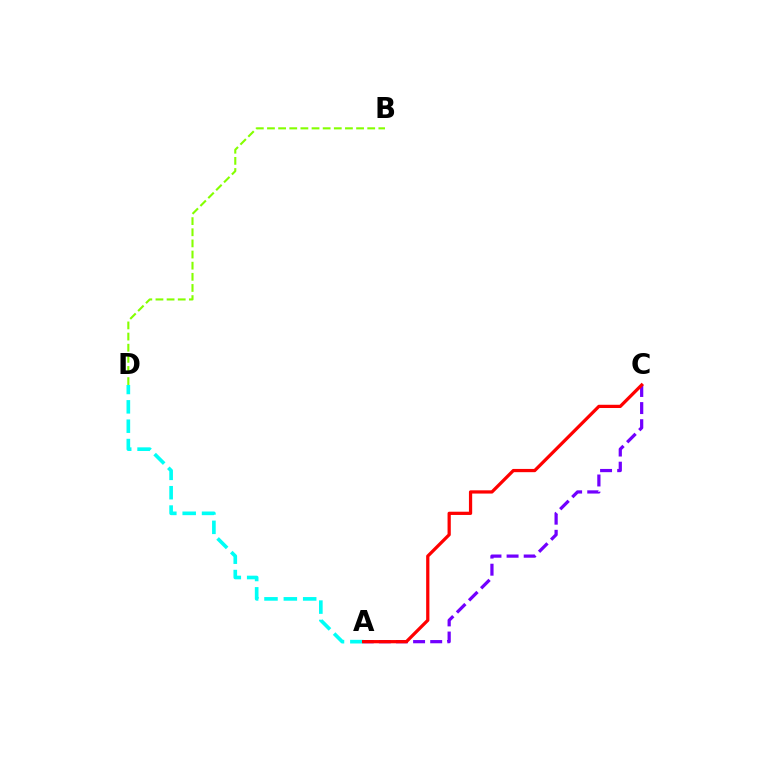{('A', 'D'): [{'color': '#00fff6', 'line_style': 'dashed', 'thickness': 2.63}], ('A', 'C'): [{'color': '#7200ff', 'line_style': 'dashed', 'thickness': 2.32}, {'color': '#ff0000', 'line_style': 'solid', 'thickness': 2.33}], ('B', 'D'): [{'color': '#84ff00', 'line_style': 'dashed', 'thickness': 1.51}]}